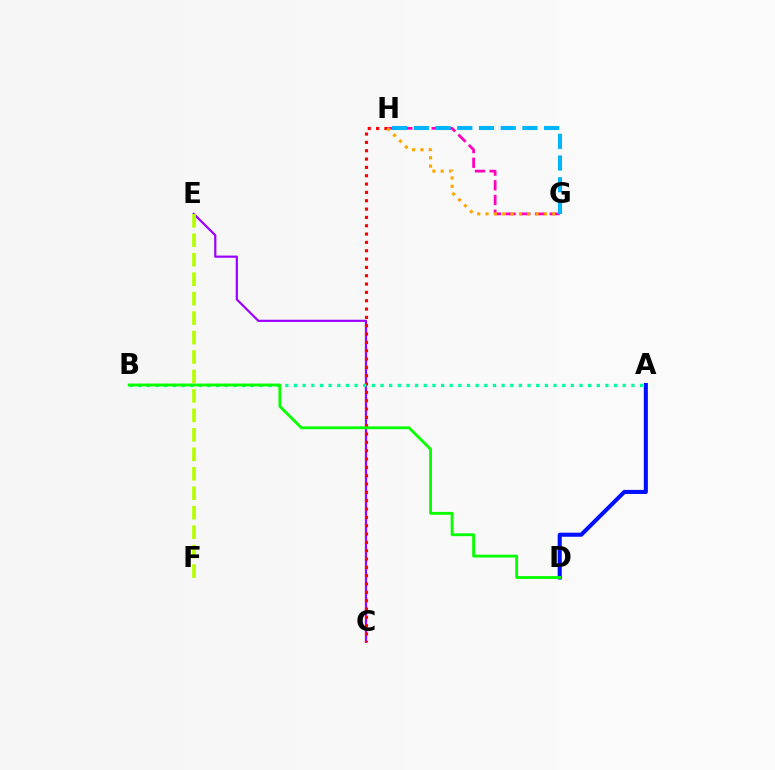{('C', 'E'): [{'color': '#9b00ff', 'line_style': 'solid', 'thickness': 1.58}], ('A', 'D'): [{'color': '#0010ff', 'line_style': 'solid', 'thickness': 2.94}], ('C', 'H'): [{'color': '#ff0000', 'line_style': 'dotted', 'thickness': 2.26}], ('A', 'B'): [{'color': '#00ff9d', 'line_style': 'dotted', 'thickness': 2.35}], ('B', 'D'): [{'color': '#08ff00', 'line_style': 'solid', 'thickness': 2.05}], ('E', 'F'): [{'color': '#b3ff00', 'line_style': 'dashed', 'thickness': 2.64}], ('G', 'H'): [{'color': '#ff00bd', 'line_style': 'dashed', 'thickness': 2.0}, {'color': '#ffa500', 'line_style': 'dotted', 'thickness': 2.26}, {'color': '#00b5ff', 'line_style': 'dashed', 'thickness': 2.95}]}